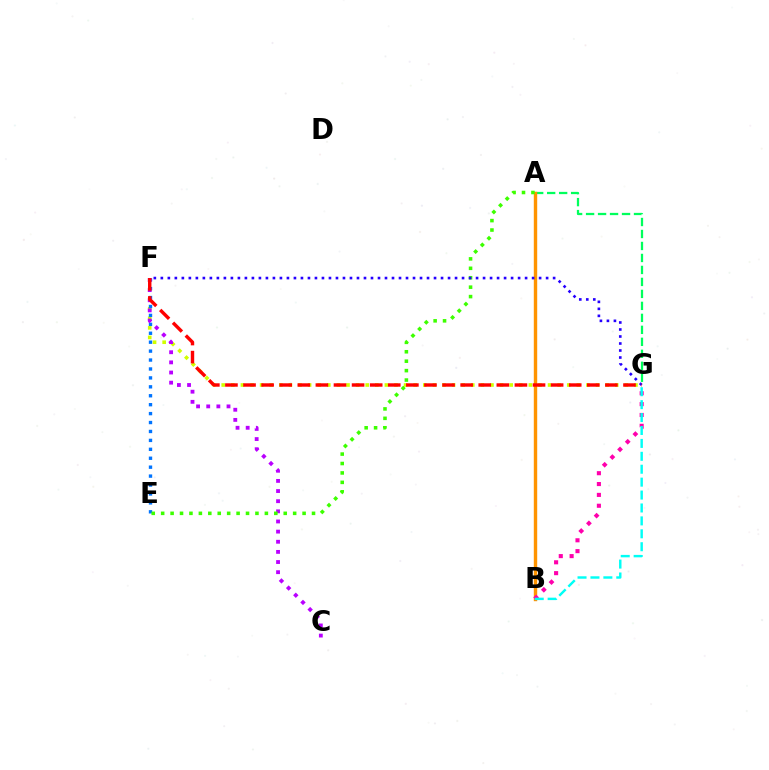{('A', 'G'): [{'color': '#00ff5c', 'line_style': 'dashed', 'thickness': 1.63}], ('A', 'B'): [{'color': '#ff9400', 'line_style': 'solid', 'thickness': 2.45}], ('F', 'G'): [{'color': '#d1ff00', 'line_style': 'dotted', 'thickness': 2.61}, {'color': '#2500ff', 'line_style': 'dotted', 'thickness': 1.9}, {'color': '#ff0000', 'line_style': 'dashed', 'thickness': 2.46}], ('E', 'F'): [{'color': '#0074ff', 'line_style': 'dotted', 'thickness': 2.43}], ('C', 'F'): [{'color': '#b900ff', 'line_style': 'dotted', 'thickness': 2.76}], ('A', 'E'): [{'color': '#3dff00', 'line_style': 'dotted', 'thickness': 2.56}], ('B', 'G'): [{'color': '#ff00ac', 'line_style': 'dotted', 'thickness': 2.95}, {'color': '#00fff6', 'line_style': 'dashed', 'thickness': 1.75}]}